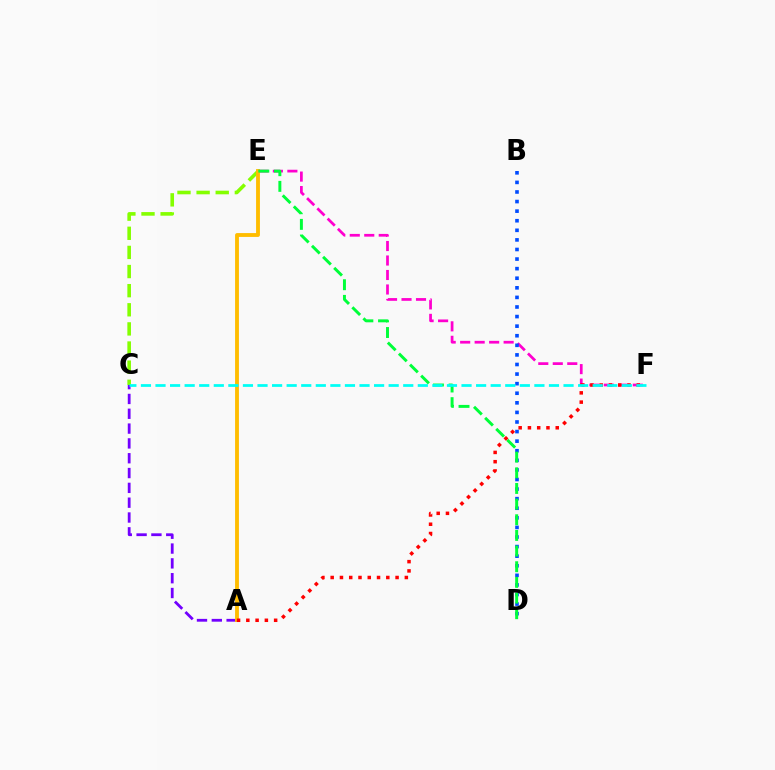{('A', 'C'): [{'color': '#7200ff', 'line_style': 'dashed', 'thickness': 2.01}], ('C', 'E'): [{'color': '#84ff00', 'line_style': 'dashed', 'thickness': 2.6}], ('E', 'F'): [{'color': '#ff00cf', 'line_style': 'dashed', 'thickness': 1.97}], ('A', 'E'): [{'color': '#ffbd00', 'line_style': 'solid', 'thickness': 2.77}], ('B', 'D'): [{'color': '#004bff', 'line_style': 'dotted', 'thickness': 2.6}], ('D', 'E'): [{'color': '#00ff39', 'line_style': 'dashed', 'thickness': 2.13}], ('A', 'F'): [{'color': '#ff0000', 'line_style': 'dotted', 'thickness': 2.52}], ('C', 'F'): [{'color': '#00fff6', 'line_style': 'dashed', 'thickness': 1.98}]}